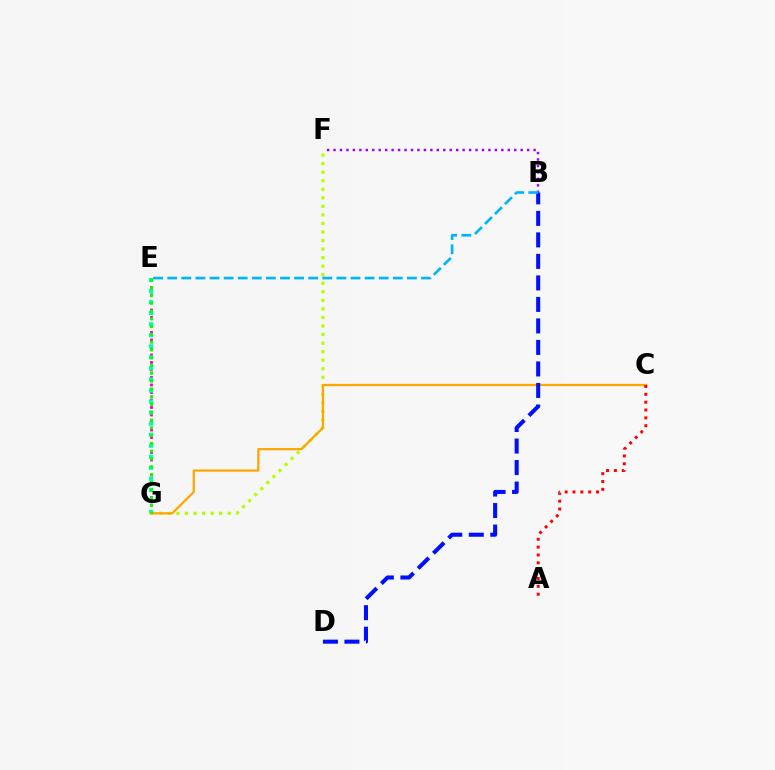{('F', 'G'): [{'color': '#b3ff00', 'line_style': 'dotted', 'thickness': 2.32}], ('E', 'G'): [{'color': '#ff00bd', 'line_style': 'dotted', 'thickness': 2.04}, {'color': '#00ff9d', 'line_style': 'dotted', 'thickness': 3.0}, {'color': '#08ff00', 'line_style': 'dotted', 'thickness': 2.11}], ('C', 'G'): [{'color': '#ffa500', 'line_style': 'solid', 'thickness': 1.61}], ('B', 'F'): [{'color': '#9b00ff', 'line_style': 'dotted', 'thickness': 1.75}], ('B', 'D'): [{'color': '#0010ff', 'line_style': 'dashed', 'thickness': 2.92}], ('A', 'C'): [{'color': '#ff0000', 'line_style': 'dotted', 'thickness': 2.13}], ('B', 'E'): [{'color': '#00b5ff', 'line_style': 'dashed', 'thickness': 1.92}]}